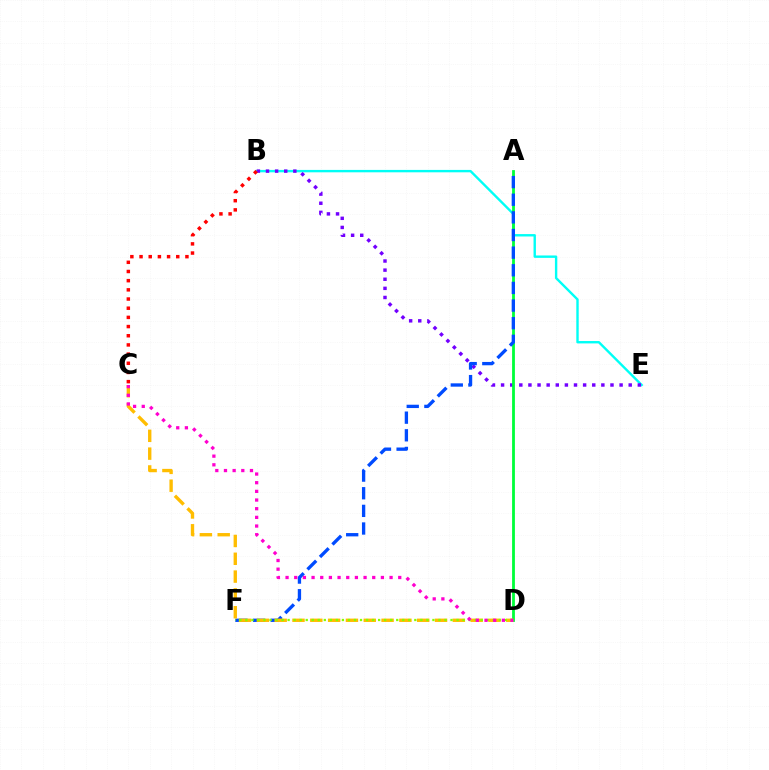{('B', 'E'): [{'color': '#00fff6', 'line_style': 'solid', 'thickness': 1.72}, {'color': '#7200ff', 'line_style': 'dotted', 'thickness': 2.48}], ('A', 'D'): [{'color': '#00ff39', 'line_style': 'solid', 'thickness': 2.02}], ('A', 'F'): [{'color': '#004bff', 'line_style': 'dashed', 'thickness': 2.4}], ('C', 'D'): [{'color': '#ffbd00', 'line_style': 'dashed', 'thickness': 2.42}, {'color': '#ff00cf', 'line_style': 'dotted', 'thickness': 2.35}], ('D', 'F'): [{'color': '#84ff00', 'line_style': 'dotted', 'thickness': 1.64}], ('B', 'C'): [{'color': '#ff0000', 'line_style': 'dotted', 'thickness': 2.49}]}